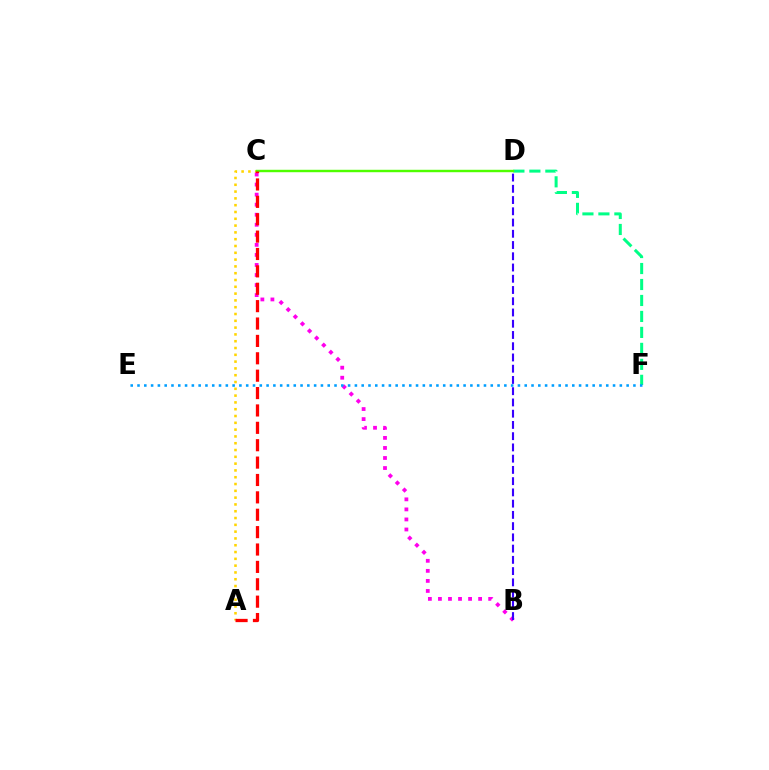{('A', 'C'): [{'color': '#ffd500', 'line_style': 'dotted', 'thickness': 1.85}, {'color': '#ff0000', 'line_style': 'dashed', 'thickness': 2.36}], ('B', 'C'): [{'color': '#ff00ed', 'line_style': 'dotted', 'thickness': 2.73}], ('D', 'F'): [{'color': '#00ff86', 'line_style': 'dashed', 'thickness': 2.17}], ('B', 'D'): [{'color': '#3700ff', 'line_style': 'dashed', 'thickness': 1.53}], ('C', 'D'): [{'color': '#4fff00', 'line_style': 'solid', 'thickness': 1.75}], ('E', 'F'): [{'color': '#009eff', 'line_style': 'dotted', 'thickness': 1.85}]}